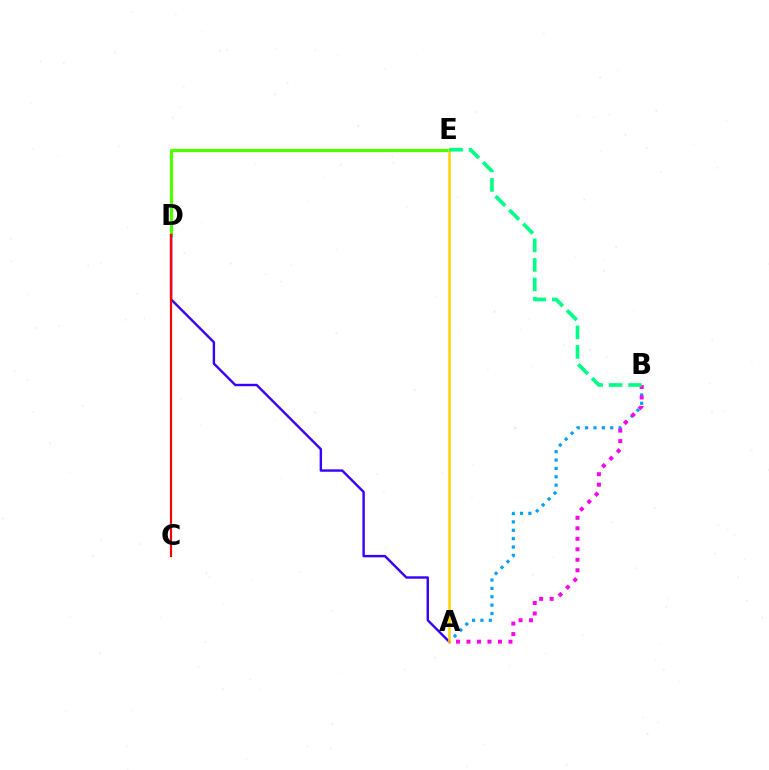{('D', 'E'): [{'color': '#4fff00', 'line_style': 'solid', 'thickness': 2.31}], ('A', 'B'): [{'color': '#009eff', 'line_style': 'dotted', 'thickness': 2.27}, {'color': '#ff00ed', 'line_style': 'dotted', 'thickness': 2.85}], ('A', 'D'): [{'color': '#3700ff', 'line_style': 'solid', 'thickness': 1.73}], ('A', 'E'): [{'color': '#ffd500', 'line_style': 'solid', 'thickness': 1.81}], ('C', 'D'): [{'color': '#ff0000', 'line_style': 'solid', 'thickness': 1.59}], ('B', 'E'): [{'color': '#00ff86', 'line_style': 'dashed', 'thickness': 2.65}]}